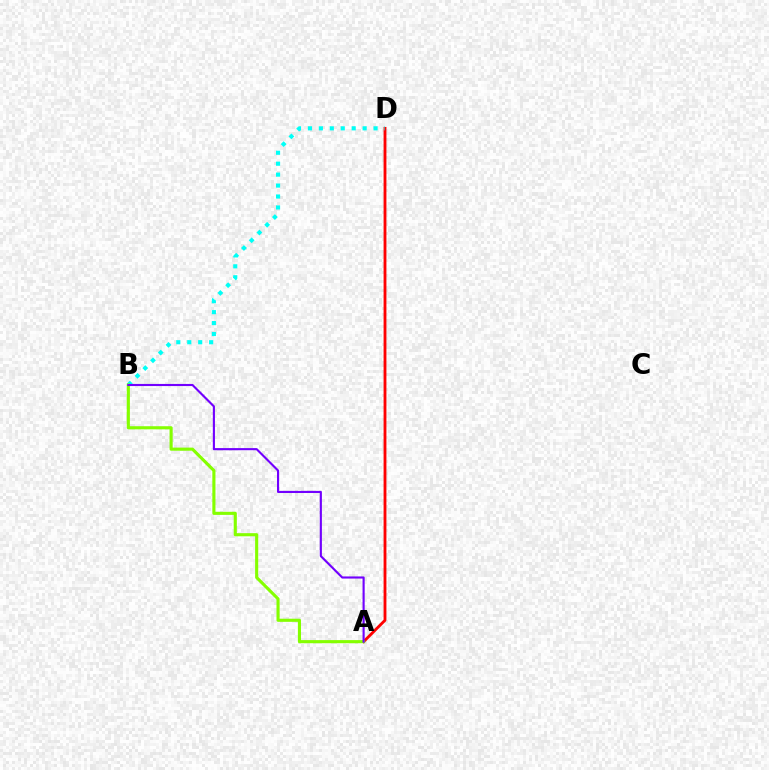{('A', 'D'): [{'color': '#ff0000', 'line_style': 'solid', 'thickness': 2.04}], ('B', 'D'): [{'color': '#00fff6', 'line_style': 'dotted', 'thickness': 2.97}], ('A', 'B'): [{'color': '#84ff00', 'line_style': 'solid', 'thickness': 2.24}, {'color': '#7200ff', 'line_style': 'solid', 'thickness': 1.53}]}